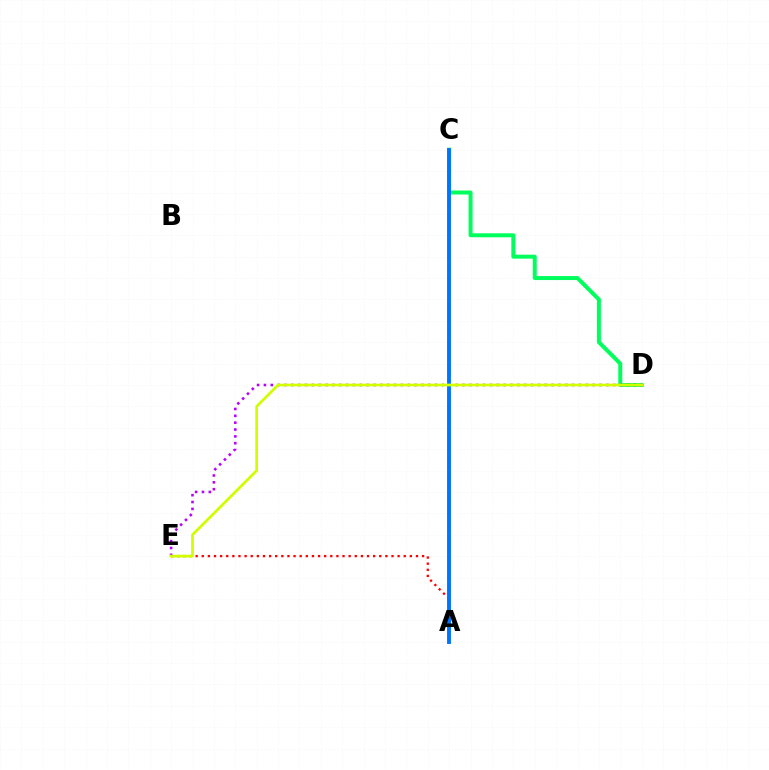{('A', 'E'): [{'color': '#ff0000', 'line_style': 'dotted', 'thickness': 1.66}], ('C', 'D'): [{'color': '#00ff5c', 'line_style': 'solid', 'thickness': 2.87}], ('D', 'E'): [{'color': '#b900ff', 'line_style': 'dotted', 'thickness': 1.86}, {'color': '#d1ff00', 'line_style': 'solid', 'thickness': 1.98}], ('A', 'C'): [{'color': '#0074ff', 'line_style': 'solid', 'thickness': 2.8}]}